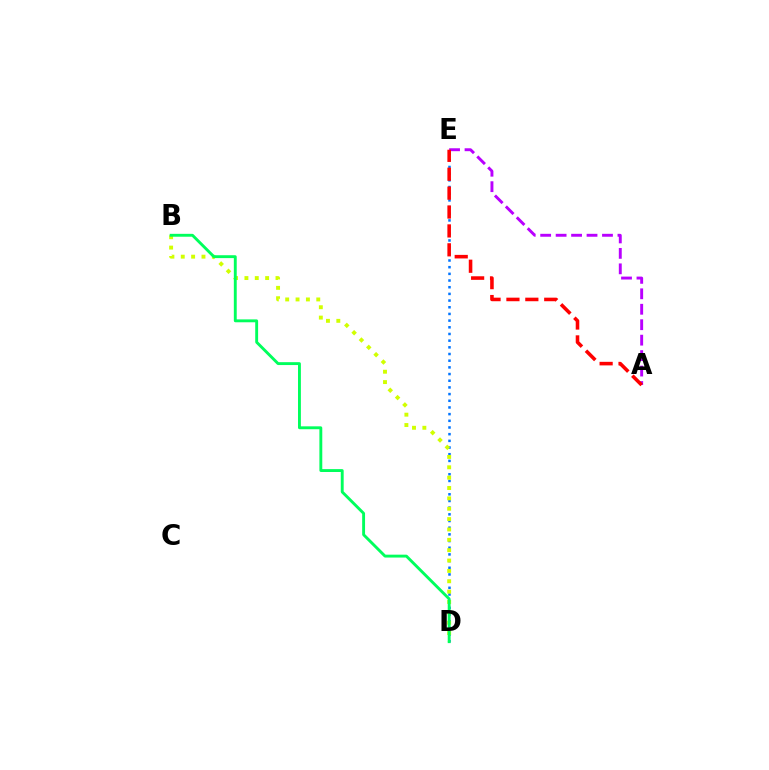{('D', 'E'): [{'color': '#0074ff', 'line_style': 'dotted', 'thickness': 1.81}], ('B', 'D'): [{'color': '#d1ff00', 'line_style': 'dotted', 'thickness': 2.81}, {'color': '#00ff5c', 'line_style': 'solid', 'thickness': 2.08}], ('A', 'E'): [{'color': '#b900ff', 'line_style': 'dashed', 'thickness': 2.1}, {'color': '#ff0000', 'line_style': 'dashed', 'thickness': 2.57}]}